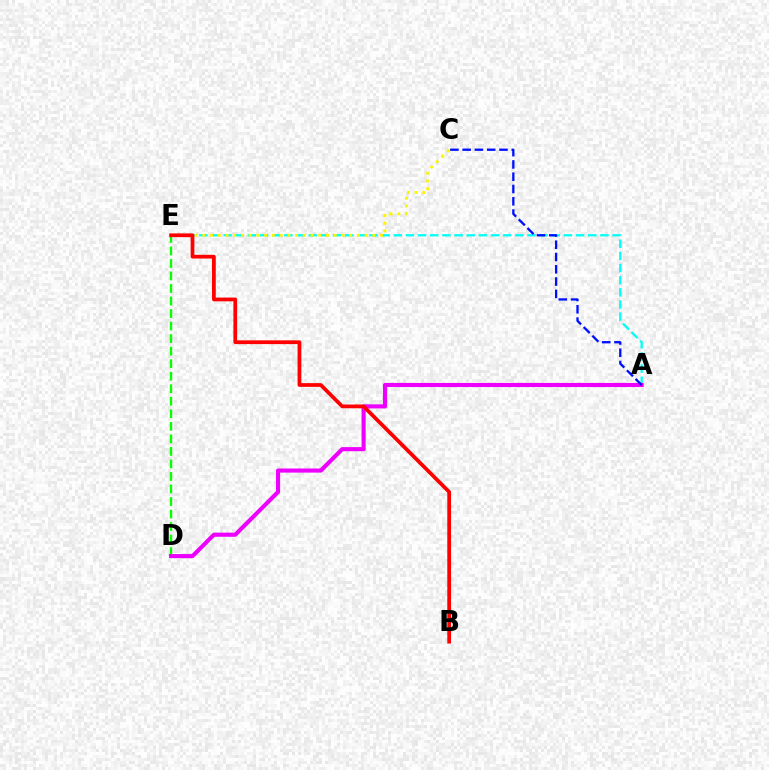{('D', 'E'): [{'color': '#08ff00', 'line_style': 'dashed', 'thickness': 1.7}], ('A', 'E'): [{'color': '#00fff6', 'line_style': 'dashed', 'thickness': 1.65}], ('A', 'D'): [{'color': '#ee00ff', 'line_style': 'solid', 'thickness': 2.96}], ('A', 'C'): [{'color': '#0010ff', 'line_style': 'dashed', 'thickness': 1.67}], ('C', 'E'): [{'color': '#fcf500', 'line_style': 'dotted', 'thickness': 2.1}], ('B', 'E'): [{'color': '#ff0000', 'line_style': 'solid', 'thickness': 2.7}]}